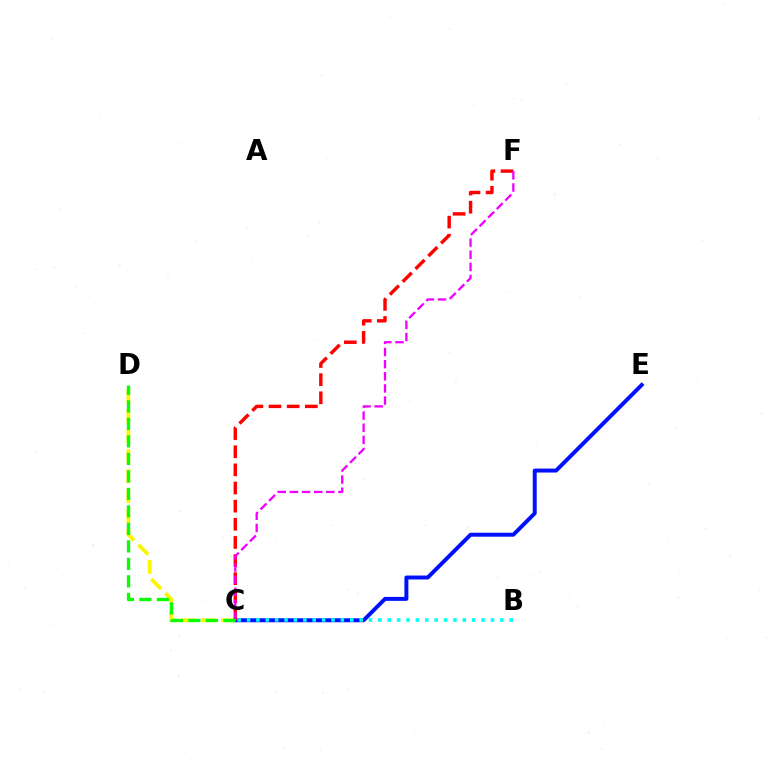{('C', 'E'): [{'color': '#0010ff', 'line_style': 'solid', 'thickness': 2.85}], ('C', 'D'): [{'color': '#fcf500', 'line_style': 'dashed', 'thickness': 2.71}, {'color': '#08ff00', 'line_style': 'dashed', 'thickness': 2.38}], ('C', 'F'): [{'color': '#ff0000', 'line_style': 'dashed', 'thickness': 2.46}, {'color': '#ee00ff', 'line_style': 'dashed', 'thickness': 1.65}], ('B', 'C'): [{'color': '#00fff6', 'line_style': 'dotted', 'thickness': 2.55}]}